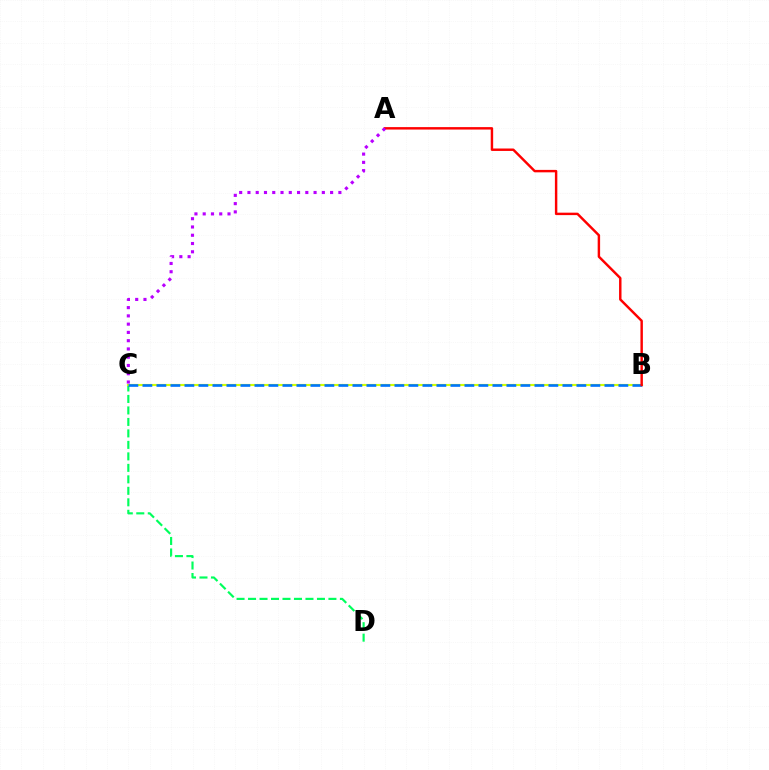{('C', 'D'): [{'color': '#00ff5c', 'line_style': 'dashed', 'thickness': 1.56}], ('B', 'C'): [{'color': '#d1ff00', 'line_style': 'solid', 'thickness': 1.54}, {'color': '#0074ff', 'line_style': 'dashed', 'thickness': 1.9}], ('A', 'B'): [{'color': '#ff0000', 'line_style': 'solid', 'thickness': 1.76}], ('A', 'C'): [{'color': '#b900ff', 'line_style': 'dotted', 'thickness': 2.25}]}